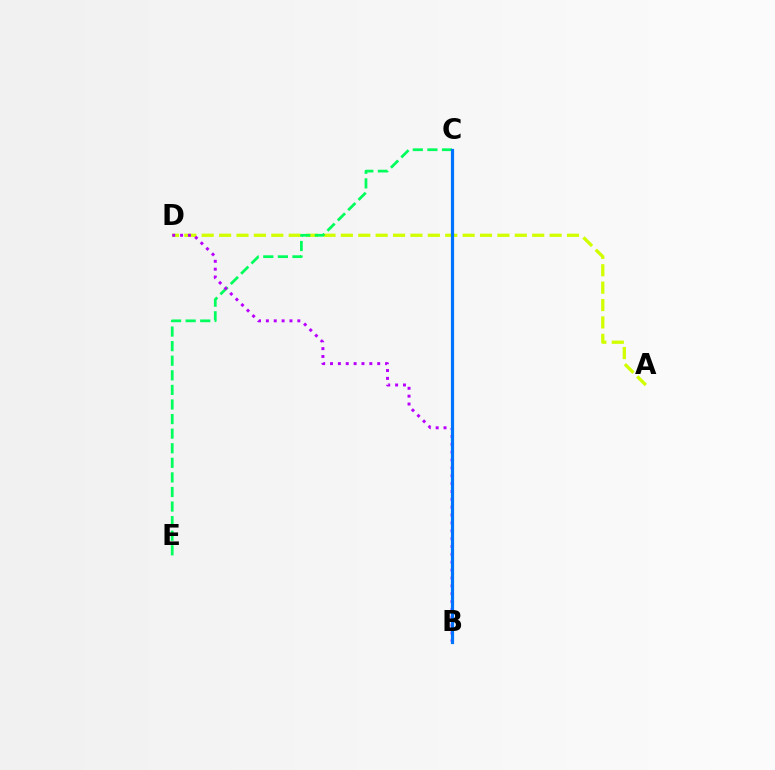{('A', 'D'): [{'color': '#d1ff00', 'line_style': 'dashed', 'thickness': 2.36}], ('C', 'E'): [{'color': '#00ff5c', 'line_style': 'dashed', 'thickness': 1.98}], ('B', 'C'): [{'color': '#ff0000', 'line_style': 'solid', 'thickness': 1.88}, {'color': '#0074ff', 'line_style': 'solid', 'thickness': 2.3}], ('B', 'D'): [{'color': '#b900ff', 'line_style': 'dotted', 'thickness': 2.14}]}